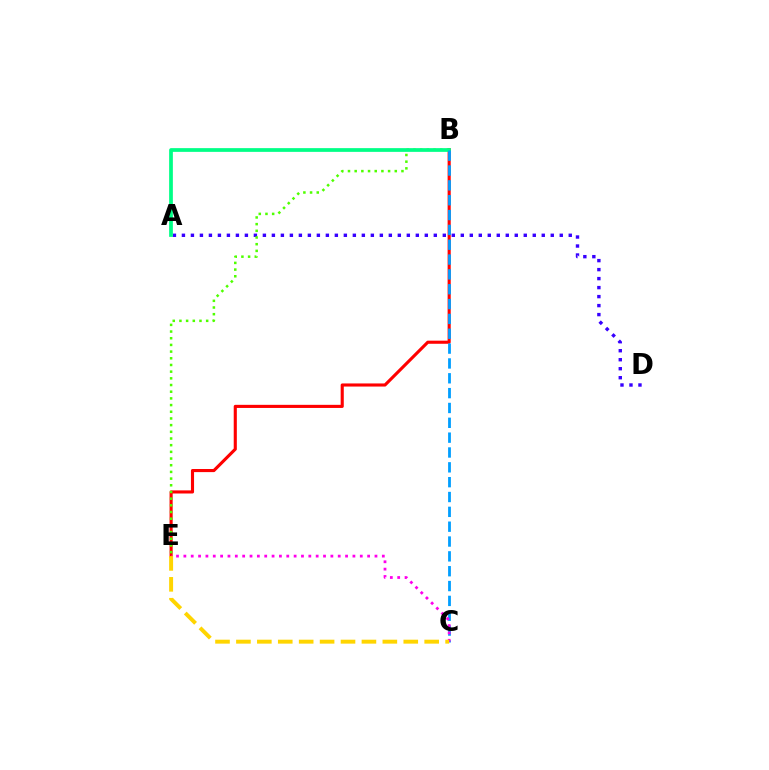{('B', 'E'): [{'color': '#ff0000', 'line_style': 'solid', 'thickness': 2.24}, {'color': '#4fff00', 'line_style': 'dotted', 'thickness': 1.82}], ('A', 'D'): [{'color': '#3700ff', 'line_style': 'dotted', 'thickness': 2.44}], ('A', 'B'): [{'color': '#00ff86', 'line_style': 'solid', 'thickness': 2.69}], ('B', 'C'): [{'color': '#009eff', 'line_style': 'dashed', 'thickness': 2.02}], ('C', 'E'): [{'color': '#ff00ed', 'line_style': 'dotted', 'thickness': 2.0}, {'color': '#ffd500', 'line_style': 'dashed', 'thickness': 2.84}]}